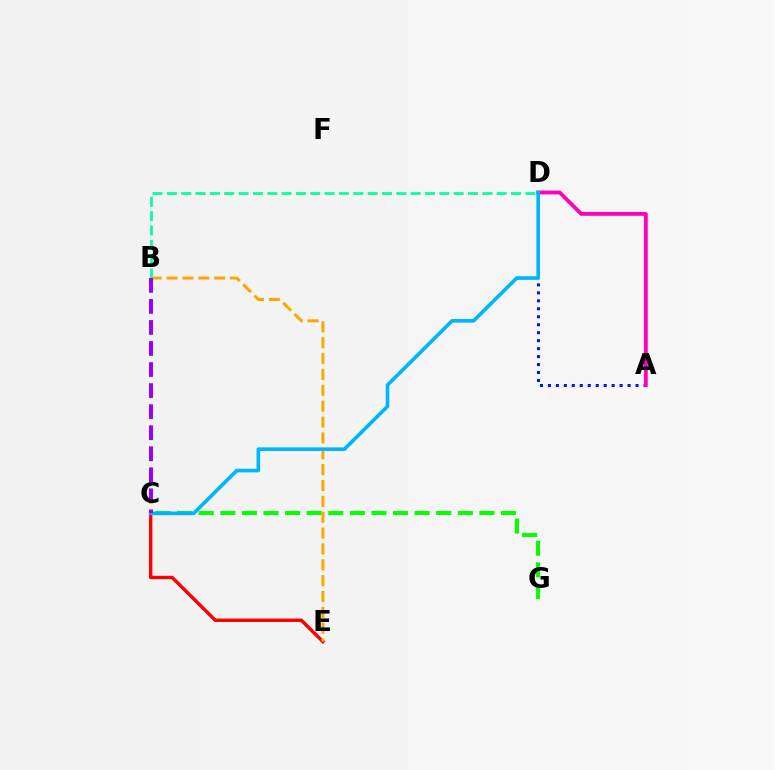{('C', 'E'): [{'color': '#ff0000', 'line_style': 'solid', 'thickness': 2.46}], ('C', 'G'): [{'color': '#08ff00', 'line_style': 'dashed', 'thickness': 2.93}], ('B', 'E'): [{'color': '#ffa500', 'line_style': 'dashed', 'thickness': 2.15}], ('A', 'D'): [{'color': '#0010ff', 'line_style': 'dotted', 'thickness': 2.16}, {'color': '#ff00bd', 'line_style': 'solid', 'thickness': 2.76}], ('B', 'C'): [{'color': '#b3ff00', 'line_style': 'dashed', 'thickness': 2.87}, {'color': '#9b00ff', 'line_style': 'dashed', 'thickness': 2.86}], ('C', 'D'): [{'color': '#00b5ff', 'line_style': 'solid', 'thickness': 2.61}], ('B', 'D'): [{'color': '#00ff9d', 'line_style': 'dashed', 'thickness': 1.95}]}